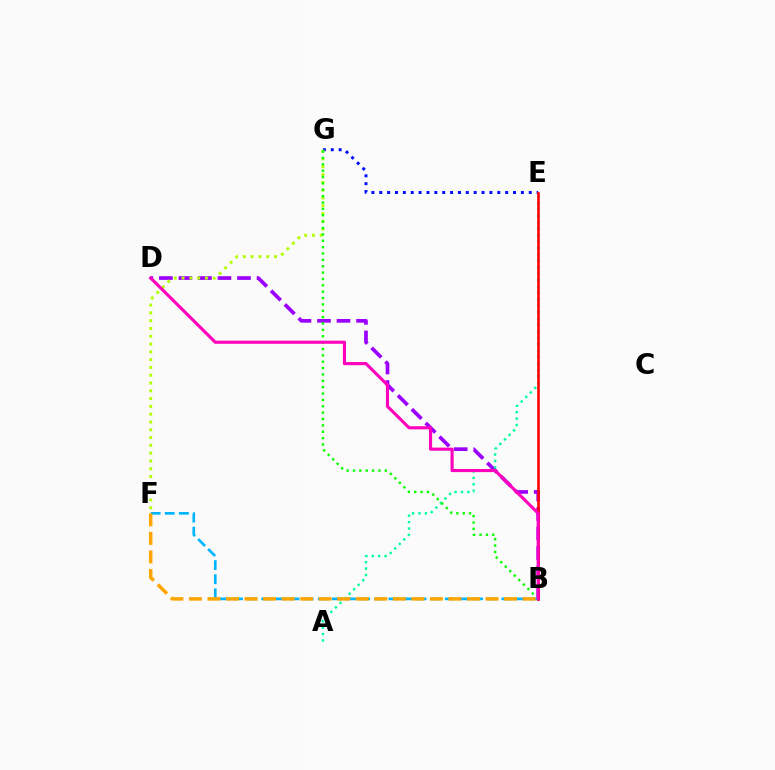{('B', 'D'): [{'color': '#9b00ff', 'line_style': 'dashed', 'thickness': 2.65}, {'color': '#ff00bd', 'line_style': 'solid', 'thickness': 2.24}], ('A', 'E'): [{'color': '#00ff9d', 'line_style': 'dotted', 'thickness': 1.74}], ('E', 'G'): [{'color': '#0010ff', 'line_style': 'dotted', 'thickness': 2.14}], ('F', 'G'): [{'color': '#b3ff00', 'line_style': 'dotted', 'thickness': 2.12}], ('B', 'G'): [{'color': '#08ff00', 'line_style': 'dotted', 'thickness': 1.73}], ('B', 'F'): [{'color': '#00b5ff', 'line_style': 'dashed', 'thickness': 1.92}, {'color': '#ffa500', 'line_style': 'dashed', 'thickness': 2.52}], ('B', 'E'): [{'color': '#ff0000', 'line_style': 'solid', 'thickness': 1.88}]}